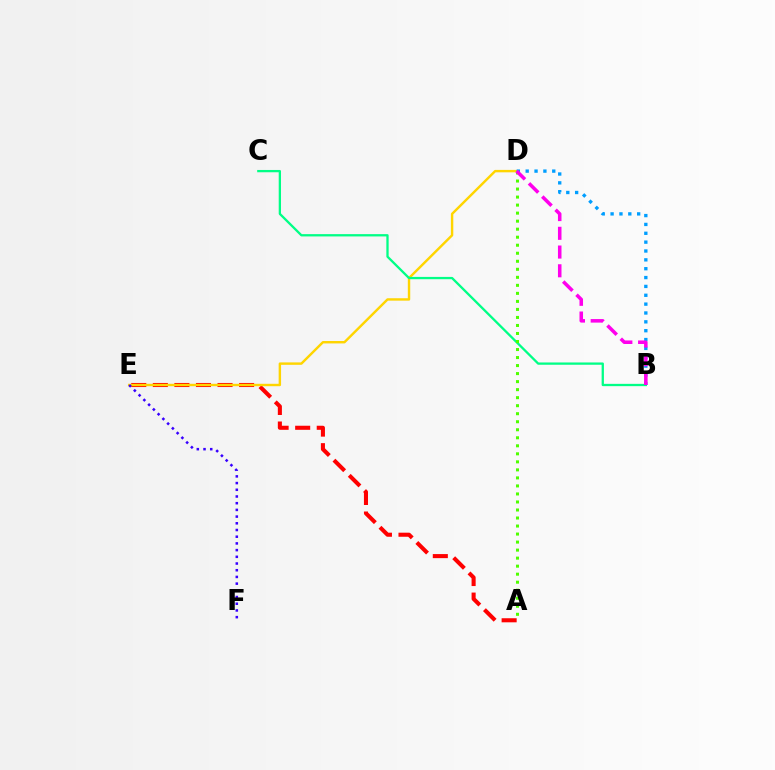{('A', 'E'): [{'color': '#ff0000', 'line_style': 'dashed', 'thickness': 2.93}], ('D', 'E'): [{'color': '#ffd500', 'line_style': 'solid', 'thickness': 1.74}], ('B', 'C'): [{'color': '#00ff86', 'line_style': 'solid', 'thickness': 1.65}], ('A', 'D'): [{'color': '#4fff00', 'line_style': 'dotted', 'thickness': 2.18}], ('E', 'F'): [{'color': '#3700ff', 'line_style': 'dotted', 'thickness': 1.82}], ('B', 'D'): [{'color': '#009eff', 'line_style': 'dotted', 'thickness': 2.41}, {'color': '#ff00ed', 'line_style': 'dashed', 'thickness': 2.55}]}